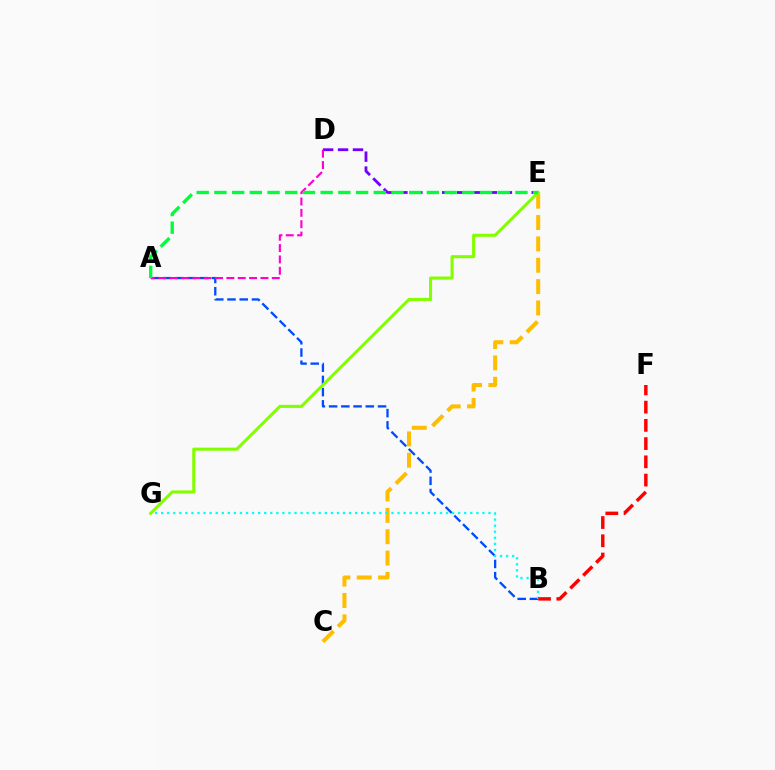{('A', 'B'): [{'color': '#004bff', 'line_style': 'dashed', 'thickness': 1.66}], ('C', 'E'): [{'color': '#ffbd00', 'line_style': 'dashed', 'thickness': 2.9}], ('B', 'G'): [{'color': '#00fff6', 'line_style': 'dotted', 'thickness': 1.65}], ('D', 'E'): [{'color': '#7200ff', 'line_style': 'dashed', 'thickness': 2.03}], ('E', 'G'): [{'color': '#84ff00', 'line_style': 'solid', 'thickness': 2.21}], ('A', 'D'): [{'color': '#ff00cf', 'line_style': 'dashed', 'thickness': 1.54}], ('B', 'F'): [{'color': '#ff0000', 'line_style': 'dashed', 'thickness': 2.48}], ('A', 'E'): [{'color': '#00ff39', 'line_style': 'dashed', 'thickness': 2.41}]}